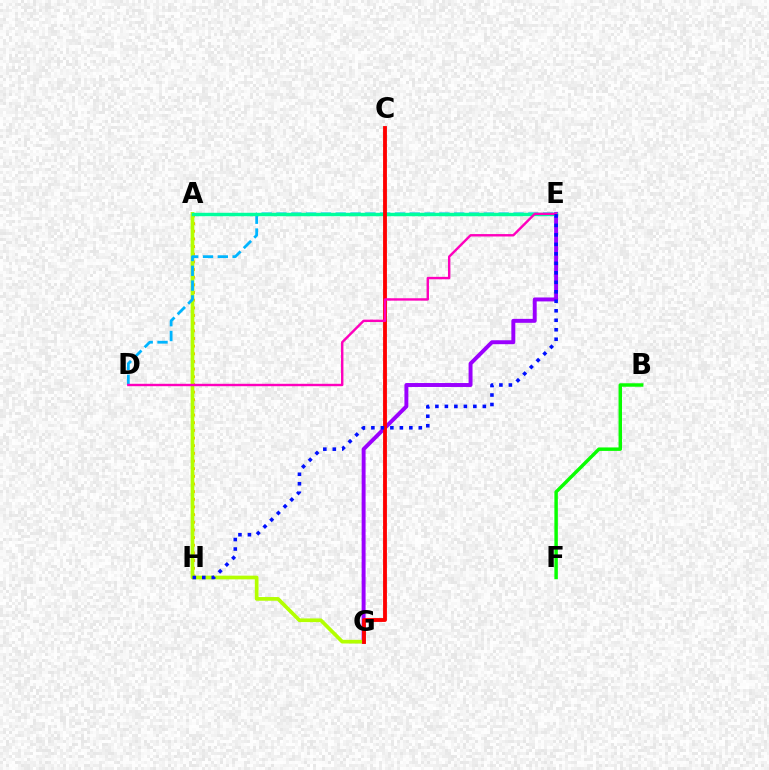{('A', 'H'): [{'color': '#ffa500', 'line_style': 'dotted', 'thickness': 2.08}], ('E', 'G'): [{'color': '#9b00ff', 'line_style': 'solid', 'thickness': 2.83}], ('A', 'G'): [{'color': '#b3ff00', 'line_style': 'solid', 'thickness': 2.66}], ('D', 'E'): [{'color': '#00b5ff', 'line_style': 'dashed', 'thickness': 2.01}, {'color': '#ff00bd', 'line_style': 'solid', 'thickness': 1.73}], ('B', 'F'): [{'color': '#08ff00', 'line_style': 'solid', 'thickness': 2.49}], ('A', 'E'): [{'color': '#00ff9d', 'line_style': 'solid', 'thickness': 2.47}], ('C', 'G'): [{'color': '#ff0000', 'line_style': 'solid', 'thickness': 2.78}], ('E', 'H'): [{'color': '#0010ff', 'line_style': 'dotted', 'thickness': 2.58}]}